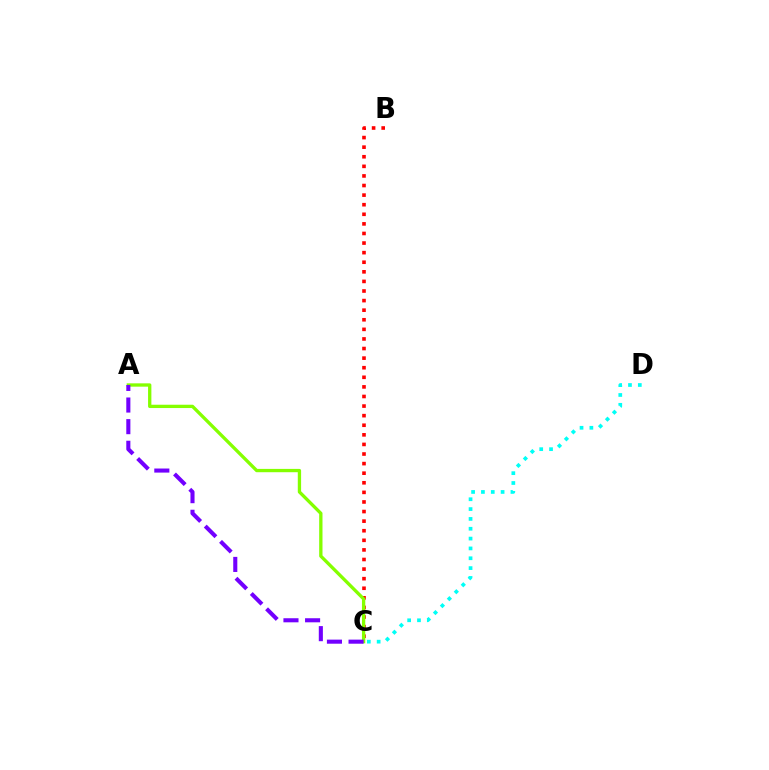{('B', 'C'): [{'color': '#ff0000', 'line_style': 'dotted', 'thickness': 2.61}], ('A', 'C'): [{'color': '#84ff00', 'line_style': 'solid', 'thickness': 2.39}, {'color': '#7200ff', 'line_style': 'dashed', 'thickness': 2.94}], ('C', 'D'): [{'color': '#00fff6', 'line_style': 'dotted', 'thickness': 2.67}]}